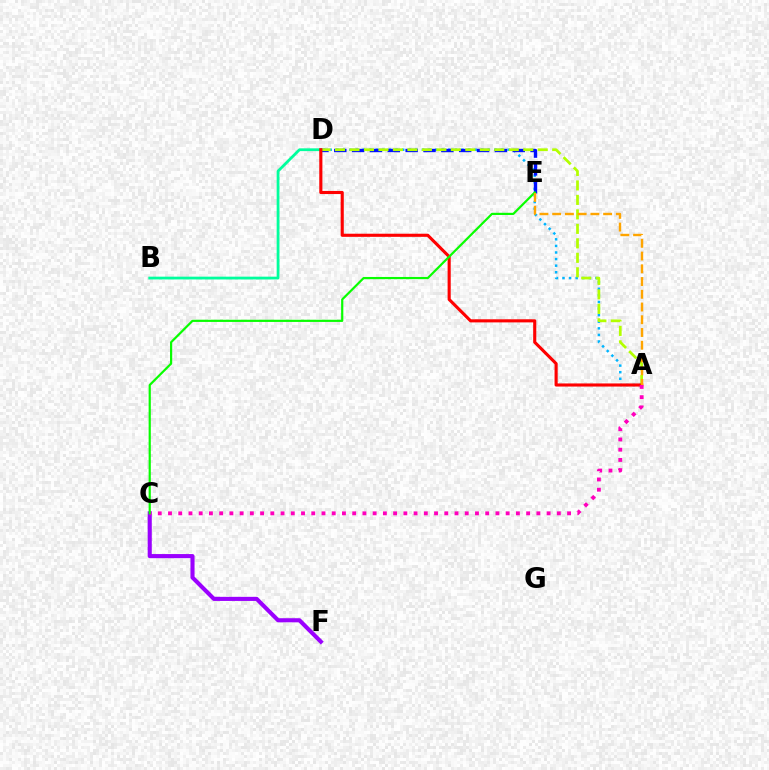{('A', 'D'): [{'color': '#00b5ff', 'line_style': 'dotted', 'thickness': 1.79}, {'color': '#b3ff00', 'line_style': 'dashed', 'thickness': 1.97}, {'color': '#ff0000', 'line_style': 'solid', 'thickness': 2.24}], ('D', 'E'): [{'color': '#0010ff', 'line_style': 'dashed', 'thickness': 2.42}], ('C', 'F'): [{'color': '#9b00ff', 'line_style': 'solid', 'thickness': 2.95}], ('B', 'D'): [{'color': '#00ff9d', 'line_style': 'solid', 'thickness': 2.0}], ('A', 'C'): [{'color': '#ff00bd', 'line_style': 'dotted', 'thickness': 2.78}], ('C', 'E'): [{'color': '#08ff00', 'line_style': 'solid', 'thickness': 1.58}], ('A', 'E'): [{'color': '#ffa500', 'line_style': 'dashed', 'thickness': 1.73}]}